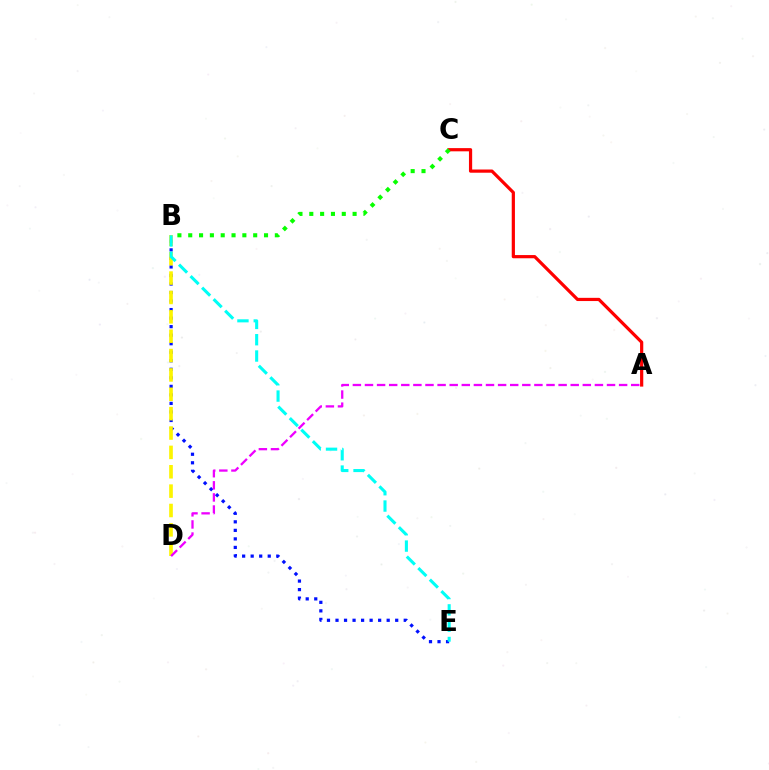{('A', 'C'): [{'color': '#ff0000', 'line_style': 'solid', 'thickness': 2.31}], ('B', 'E'): [{'color': '#0010ff', 'line_style': 'dotted', 'thickness': 2.32}, {'color': '#00fff6', 'line_style': 'dashed', 'thickness': 2.21}], ('B', 'D'): [{'color': '#fcf500', 'line_style': 'dashed', 'thickness': 2.63}], ('B', 'C'): [{'color': '#08ff00', 'line_style': 'dotted', 'thickness': 2.94}], ('A', 'D'): [{'color': '#ee00ff', 'line_style': 'dashed', 'thickness': 1.64}]}